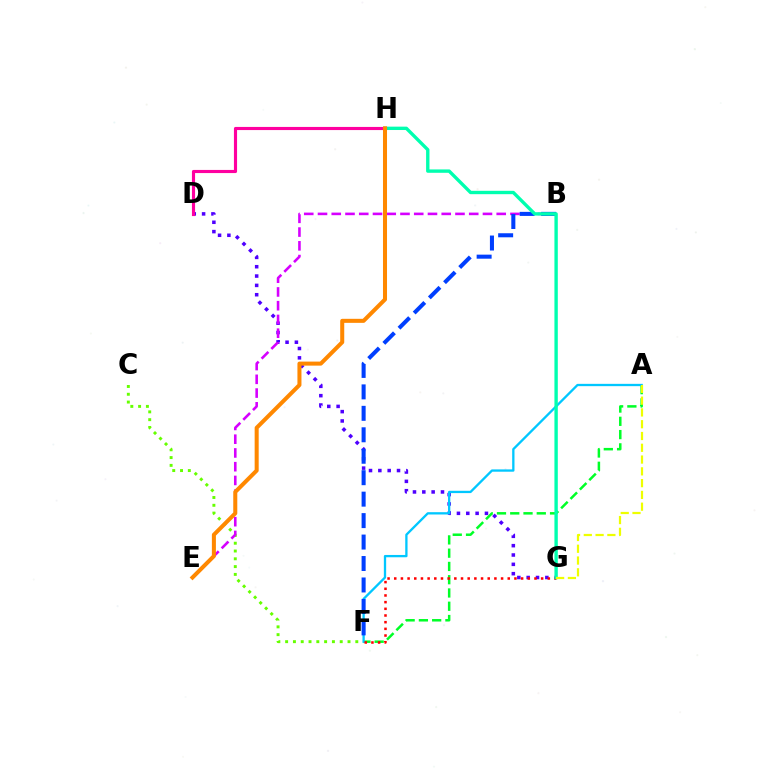{('D', 'G'): [{'color': '#4f00ff', 'line_style': 'dotted', 'thickness': 2.54}], ('C', 'F'): [{'color': '#66ff00', 'line_style': 'dotted', 'thickness': 2.12}], ('A', 'F'): [{'color': '#00ff27', 'line_style': 'dashed', 'thickness': 1.8}, {'color': '#00c7ff', 'line_style': 'solid', 'thickness': 1.66}], ('B', 'E'): [{'color': '#d600ff', 'line_style': 'dashed', 'thickness': 1.87}], ('B', 'F'): [{'color': '#003fff', 'line_style': 'dashed', 'thickness': 2.91}], ('F', 'G'): [{'color': '#ff0000', 'line_style': 'dotted', 'thickness': 1.81}], ('G', 'H'): [{'color': '#00ffaf', 'line_style': 'solid', 'thickness': 2.43}], ('D', 'H'): [{'color': '#ff00a0', 'line_style': 'solid', 'thickness': 2.26}], ('E', 'H'): [{'color': '#ff8800', 'line_style': 'solid', 'thickness': 2.9}], ('A', 'G'): [{'color': '#eeff00', 'line_style': 'dashed', 'thickness': 1.6}]}